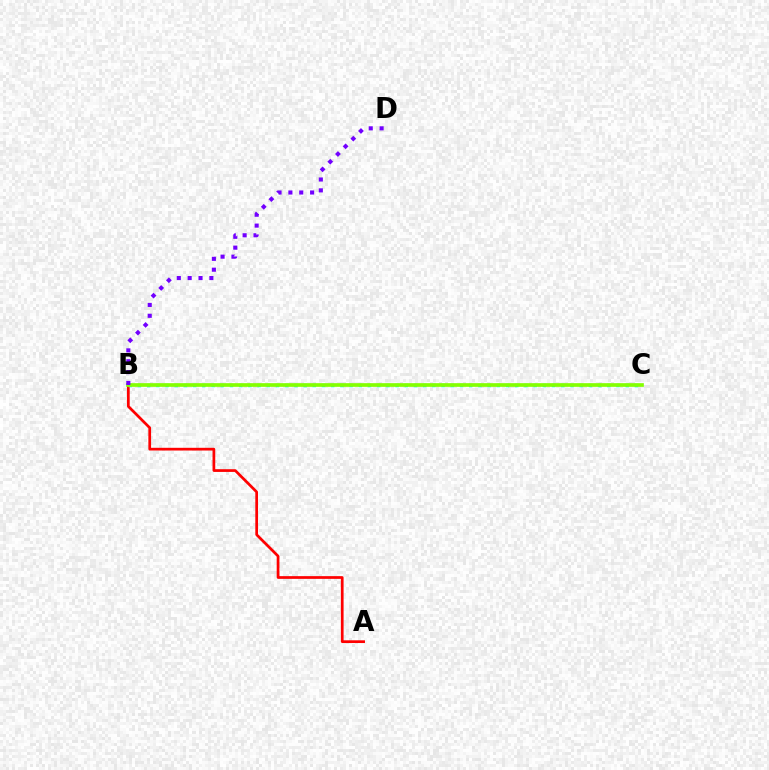{('A', 'B'): [{'color': '#ff0000', 'line_style': 'solid', 'thickness': 1.96}], ('B', 'C'): [{'color': '#00fff6', 'line_style': 'dotted', 'thickness': 2.5}, {'color': '#84ff00', 'line_style': 'solid', 'thickness': 2.64}], ('B', 'D'): [{'color': '#7200ff', 'line_style': 'dotted', 'thickness': 2.95}]}